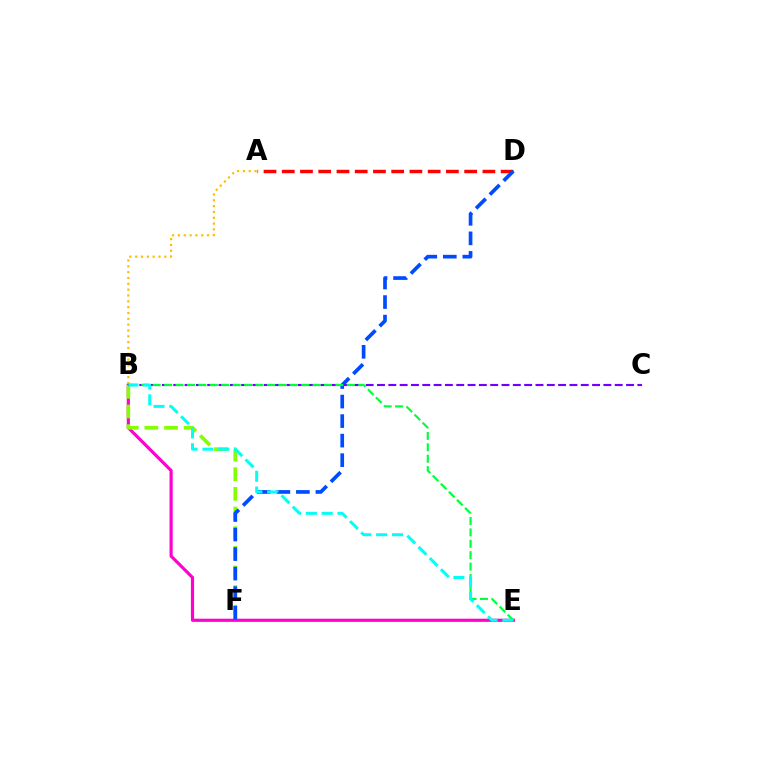{('B', 'E'): [{'color': '#ff00cf', 'line_style': 'solid', 'thickness': 2.28}, {'color': '#00ff39', 'line_style': 'dashed', 'thickness': 1.55}, {'color': '#00fff6', 'line_style': 'dashed', 'thickness': 2.15}], ('B', 'F'): [{'color': '#84ff00', 'line_style': 'dashed', 'thickness': 2.67}], ('A', 'D'): [{'color': '#ff0000', 'line_style': 'dashed', 'thickness': 2.48}], ('D', 'F'): [{'color': '#004bff', 'line_style': 'dashed', 'thickness': 2.65}], ('A', 'B'): [{'color': '#ffbd00', 'line_style': 'dotted', 'thickness': 1.58}], ('B', 'C'): [{'color': '#7200ff', 'line_style': 'dashed', 'thickness': 1.54}]}